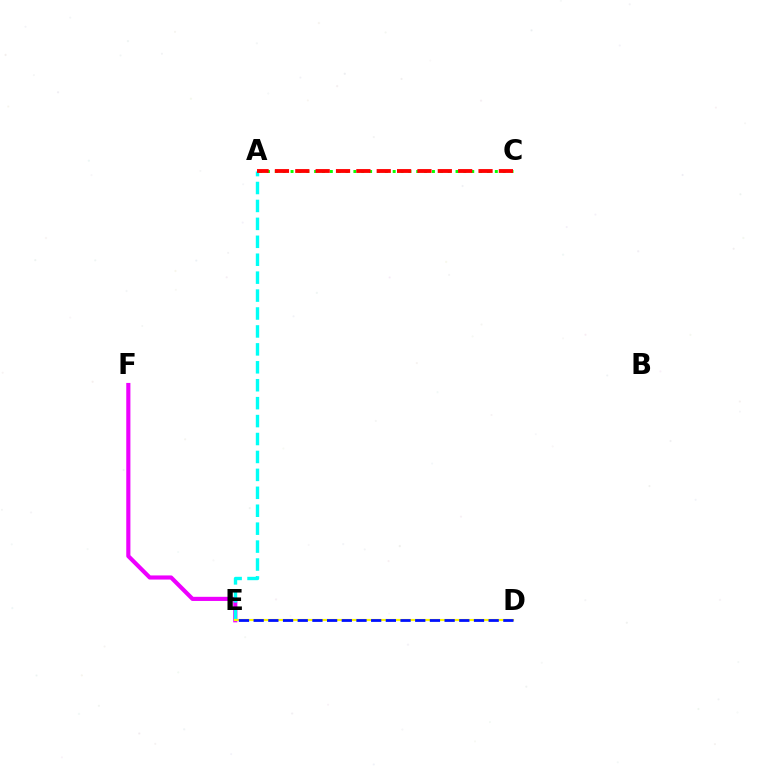{('E', 'F'): [{'color': '#ee00ff', 'line_style': 'solid', 'thickness': 2.98}], ('A', 'E'): [{'color': '#00fff6', 'line_style': 'dashed', 'thickness': 2.44}], ('A', 'C'): [{'color': '#08ff00', 'line_style': 'dotted', 'thickness': 2.13}, {'color': '#ff0000', 'line_style': 'dashed', 'thickness': 2.77}], ('D', 'E'): [{'color': '#fcf500', 'line_style': 'solid', 'thickness': 1.55}, {'color': '#0010ff', 'line_style': 'dashed', 'thickness': 2.0}]}